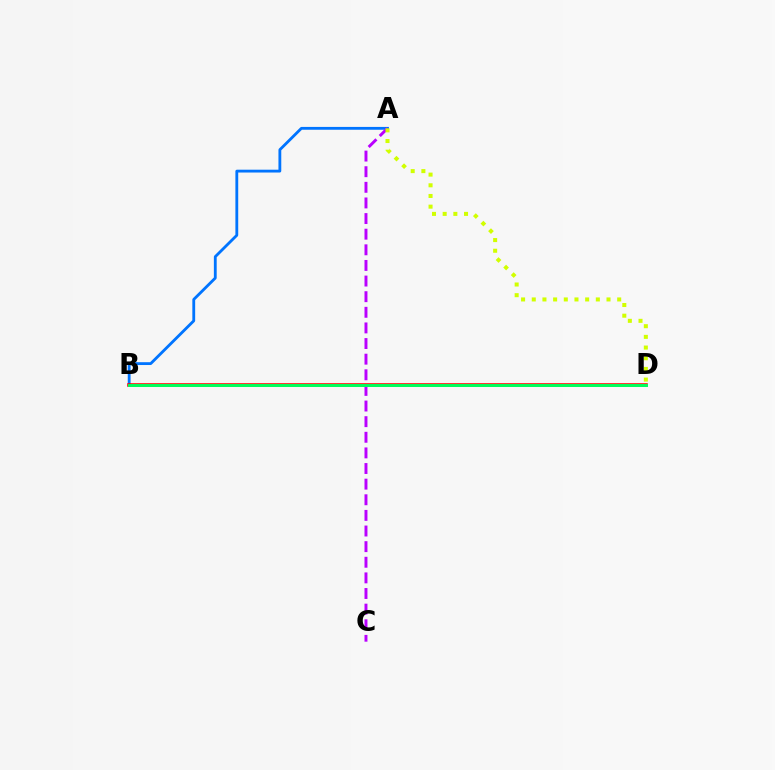{('A', 'B'): [{'color': '#0074ff', 'line_style': 'solid', 'thickness': 2.03}], ('B', 'D'): [{'color': '#ff0000', 'line_style': 'solid', 'thickness': 2.56}, {'color': '#00ff5c', 'line_style': 'solid', 'thickness': 2.13}], ('A', 'C'): [{'color': '#b900ff', 'line_style': 'dashed', 'thickness': 2.12}], ('A', 'D'): [{'color': '#d1ff00', 'line_style': 'dotted', 'thickness': 2.9}]}